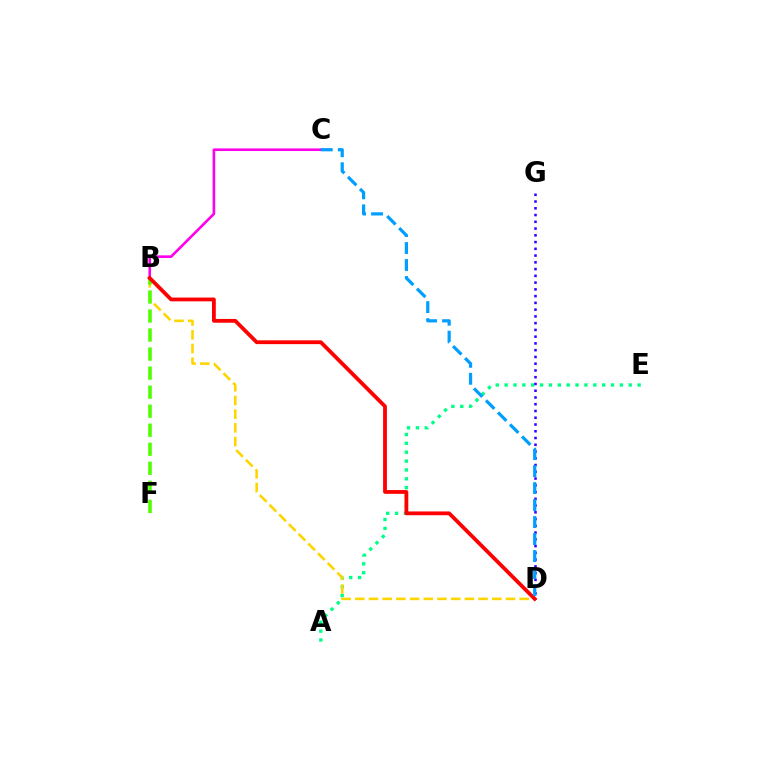{('A', 'E'): [{'color': '#00ff86', 'line_style': 'dotted', 'thickness': 2.41}], ('D', 'G'): [{'color': '#3700ff', 'line_style': 'dotted', 'thickness': 1.84}], ('B', 'D'): [{'color': '#ffd500', 'line_style': 'dashed', 'thickness': 1.86}, {'color': '#ff0000', 'line_style': 'solid', 'thickness': 2.73}], ('B', 'F'): [{'color': '#4fff00', 'line_style': 'dashed', 'thickness': 2.59}], ('B', 'C'): [{'color': '#ff00ed', 'line_style': 'solid', 'thickness': 1.88}], ('C', 'D'): [{'color': '#009eff', 'line_style': 'dashed', 'thickness': 2.31}]}